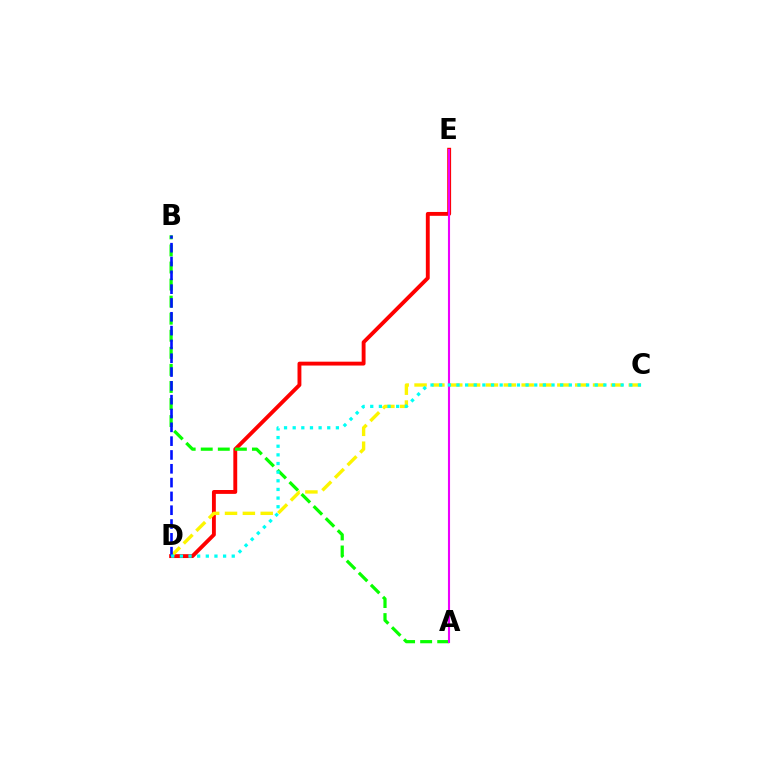{('D', 'E'): [{'color': '#ff0000', 'line_style': 'solid', 'thickness': 2.79}], ('A', 'B'): [{'color': '#08ff00', 'line_style': 'dashed', 'thickness': 2.32}], ('C', 'D'): [{'color': '#fcf500', 'line_style': 'dashed', 'thickness': 2.42}, {'color': '#00fff6', 'line_style': 'dotted', 'thickness': 2.35}], ('A', 'E'): [{'color': '#ee00ff', 'line_style': 'solid', 'thickness': 1.52}], ('B', 'D'): [{'color': '#0010ff', 'line_style': 'dashed', 'thickness': 1.88}]}